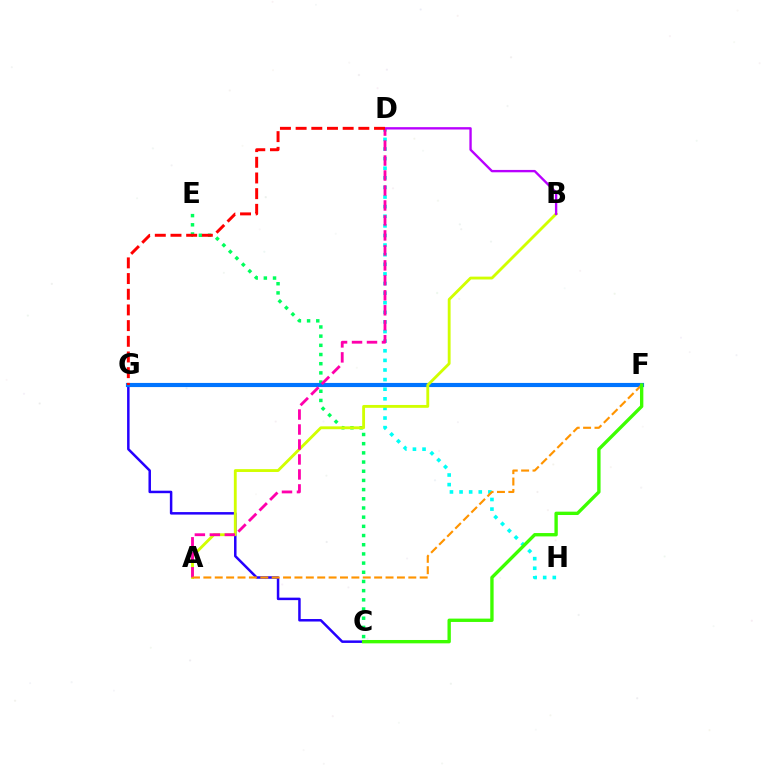{('C', 'G'): [{'color': '#2500ff', 'line_style': 'solid', 'thickness': 1.8}], ('C', 'E'): [{'color': '#00ff5c', 'line_style': 'dotted', 'thickness': 2.5}], ('F', 'G'): [{'color': '#0074ff', 'line_style': 'solid', 'thickness': 2.98}], ('D', 'H'): [{'color': '#00fff6', 'line_style': 'dotted', 'thickness': 2.61}], ('A', 'B'): [{'color': '#d1ff00', 'line_style': 'solid', 'thickness': 2.05}], ('A', 'D'): [{'color': '#ff00ac', 'line_style': 'dashed', 'thickness': 2.03}], ('B', 'D'): [{'color': '#b900ff', 'line_style': 'solid', 'thickness': 1.7}], ('A', 'F'): [{'color': '#ff9400', 'line_style': 'dashed', 'thickness': 1.55}], ('D', 'G'): [{'color': '#ff0000', 'line_style': 'dashed', 'thickness': 2.13}], ('C', 'F'): [{'color': '#3dff00', 'line_style': 'solid', 'thickness': 2.41}]}